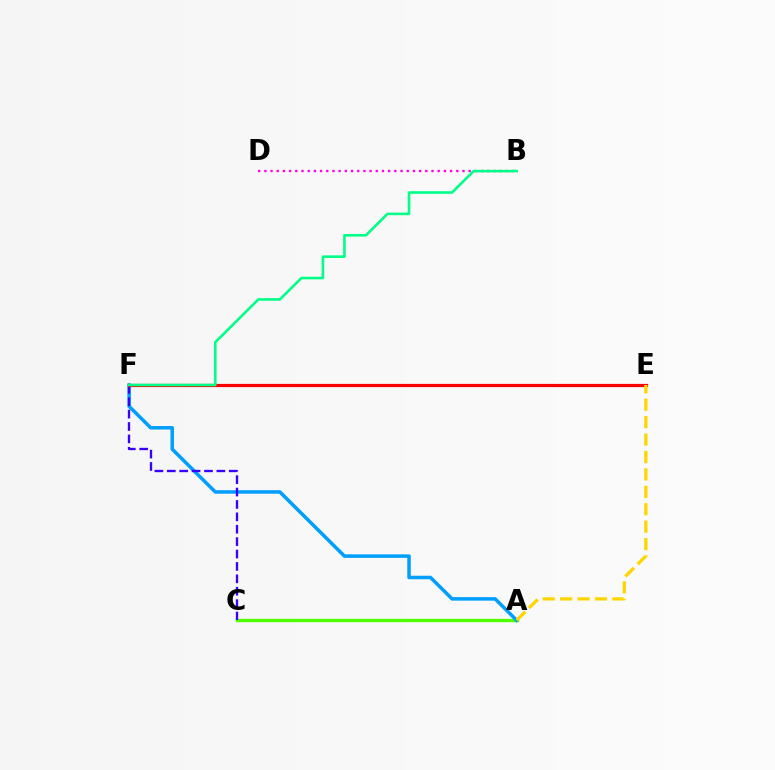{('A', 'C'): [{'color': '#4fff00', 'line_style': 'solid', 'thickness': 2.41}], ('A', 'F'): [{'color': '#009eff', 'line_style': 'solid', 'thickness': 2.53}], ('B', 'D'): [{'color': '#ff00ed', 'line_style': 'dotted', 'thickness': 1.68}], ('C', 'F'): [{'color': '#3700ff', 'line_style': 'dashed', 'thickness': 1.68}], ('E', 'F'): [{'color': '#ff0000', 'line_style': 'solid', 'thickness': 2.31}], ('B', 'F'): [{'color': '#00ff86', 'line_style': 'solid', 'thickness': 1.88}], ('A', 'E'): [{'color': '#ffd500', 'line_style': 'dashed', 'thickness': 2.37}]}